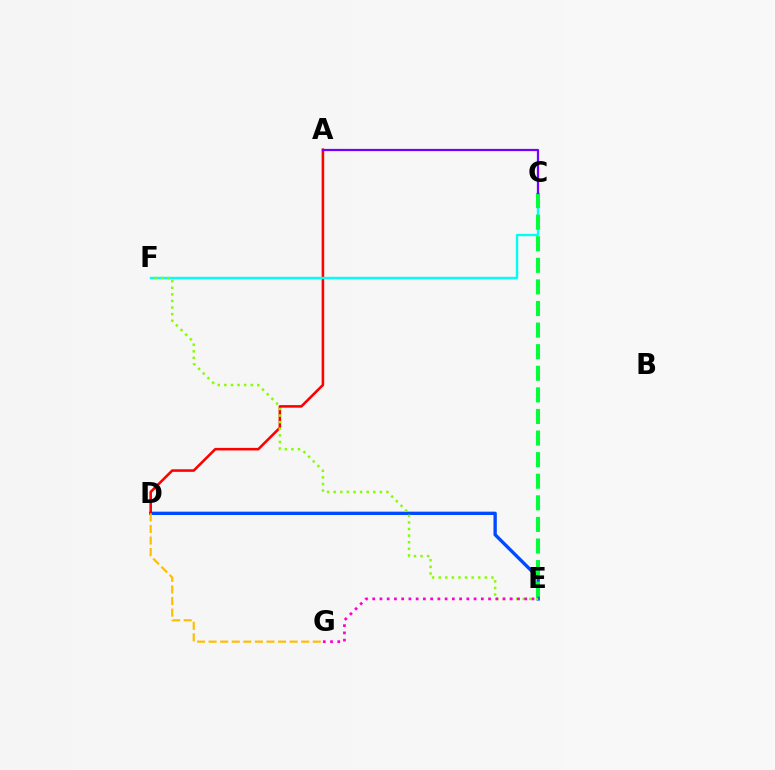{('D', 'E'): [{'color': '#004bff', 'line_style': 'solid', 'thickness': 2.41}], ('A', 'D'): [{'color': '#ff0000', 'line_style': 'solid', 'thickness': 1.85}], ('C', 'F'): [{'color': '#00fff6', 'line_style': 'solid', 'thickness': 1.72}], ('C', 'E'): [{'color': '#00ff39', 'line_style': 'dashed', 'thickness': 2.93}], ('D', 'G'): [{'color': '#ffbd00', 'line_style': 'dashed', 'thickness': 1.57}], ('E', 'F'): [{'color': '#84ff00', 'line_style': 'dotted', 'thickness': 1.79}], ('E', 'G'): [{'color': '#ff00cf', 'line_style': 'dotted', 'thickness': 1.97}], ('A', 'C'): [{'color': '#7200ff', 'line_style': 'solid', 'thickness': 1.61}]}